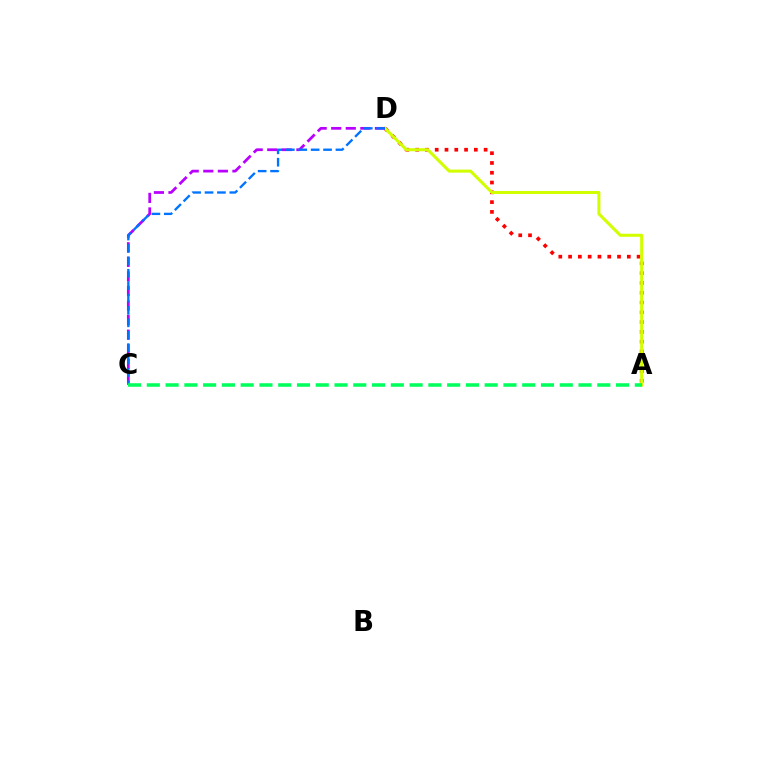{('A', 'D'): [{'color': '#ff0000', 'line_style': 'dotted', 'thickness': 2.66}, {'color': '#d1ff00', 'line_style': 'solid', 'thickness': 2.19}], ('C', 'D'): [{'color': '#b900ff', 'line_style': 'dashed', 'thickness': 1.98}, {'color': '#0074ff', 'line_style': 'dashed', 'thickness': 1.68}], ('A', 'C'): [{'color': '#00ff5c', 'line_style': 'dashed', 'thickness': 2.55}]}